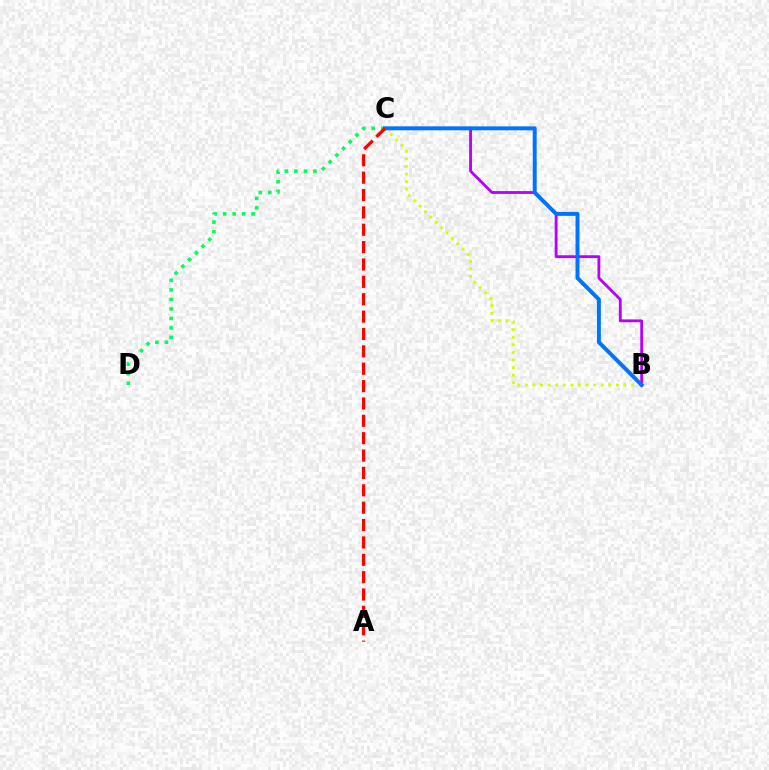{('C', 'D'): [{'color': '#00ff5c', 'line_style': 'dotted', 'thickness': 2.58}], ('B', 'C'): [{'color': '#d1ff00', 'line_style': 'dotted', 'thickness': 2.06}, {'color': '#b900ff', 'line_style': 'solid', 'thickness': 2.03}, {'color': '#0074ff', 'line_style': 'solid', 'thickness': 2.84}], ('A', 'C'): [{'color': '#ff0000', 'line_style': 'dashed', 'thickness': 2.36}]}